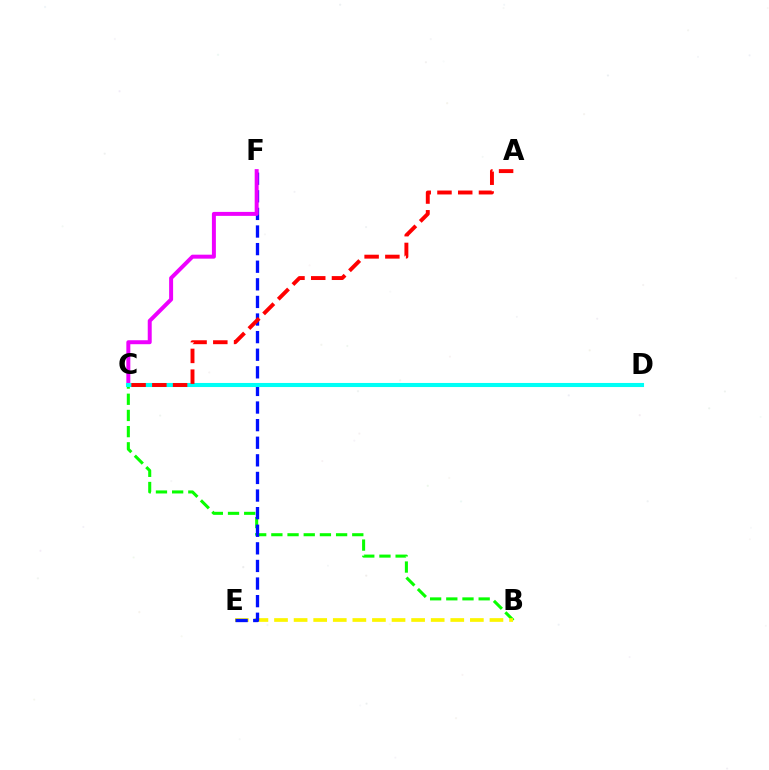{('B', 'C'): [{'color': '#08ff00', 'line_style': 'dashed', 'thickness': 2.2}], ('B', 'E'): [{'color': '#fcf500', 'line_style': 'dashed', 'thickness': 2.66}], ('E', 'F'): [{'color': '#0010ff', 'line_style': 'dashed', 'thickness': 2.39}], ('C', 'F'): [{'color': '#ee00ff', 'line_style': 'solid', 'thickness': 2.86}], ('C', 'D'): [{'color': '#00fff6', 'line_style': 'solid', 'thickness': 2.94}], ('A', 'C'): [{'color': '#ff0000', 'line_style': 'dashed', 'thickness': 2.82}]}